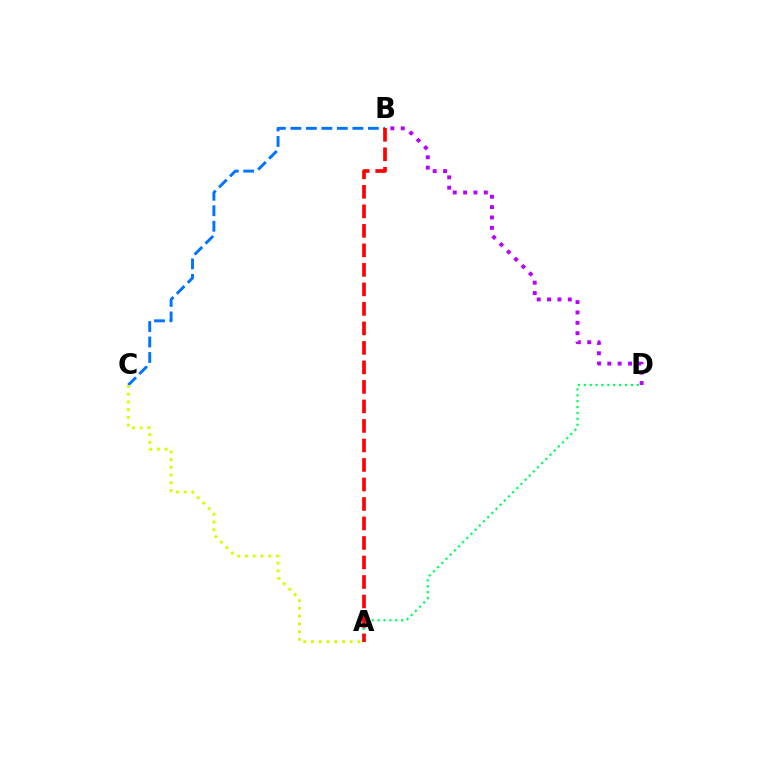{('A', 'D'): [{'color': '#00ff5c', 'line_style': 'dotted', 'thickness': 1.6}], ('B', 'C'): [{'color': '#0074ff', 'line_style': 'dashed', 'thickness': 2.1}], ('A', 'C'): [{'color': '#d1ff00', 'line_style': 'dotted', 'thickness': 2.1}], ('A', 'B'): [{'color': '#ff0000', 'line_style': 'dashed', 'thickness': 2.65}], ('B', 'D'): [{'color': '#b900ff', 'line_style': 'dotted', 'thickness': 2.82}]}